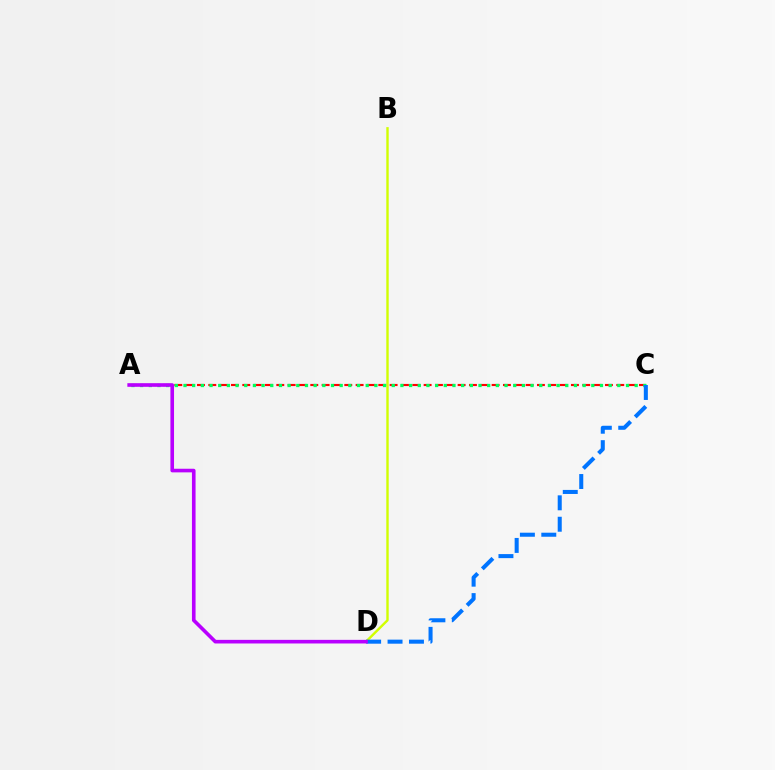{('A', 'C'): [{'color': '#ff0000', 'line_style': 'dashed', 'thickness': 1.54}, {'color': '#00ff5c', 'line_style': 'dotted', 'thickness': 2.36}], ('B', 'D'): [{'color': '#d1ff00', 'line_style': 'solid', 'thickness': 1.73}], ('C', 'D'): [{'color': '#0074ff', 'line_style': 'dashed', 'thickness': 2.91}], ('A', 'D'): [{'color': '#b900ff', 'line_style': 'solid', 'thickness': 2.6}]}